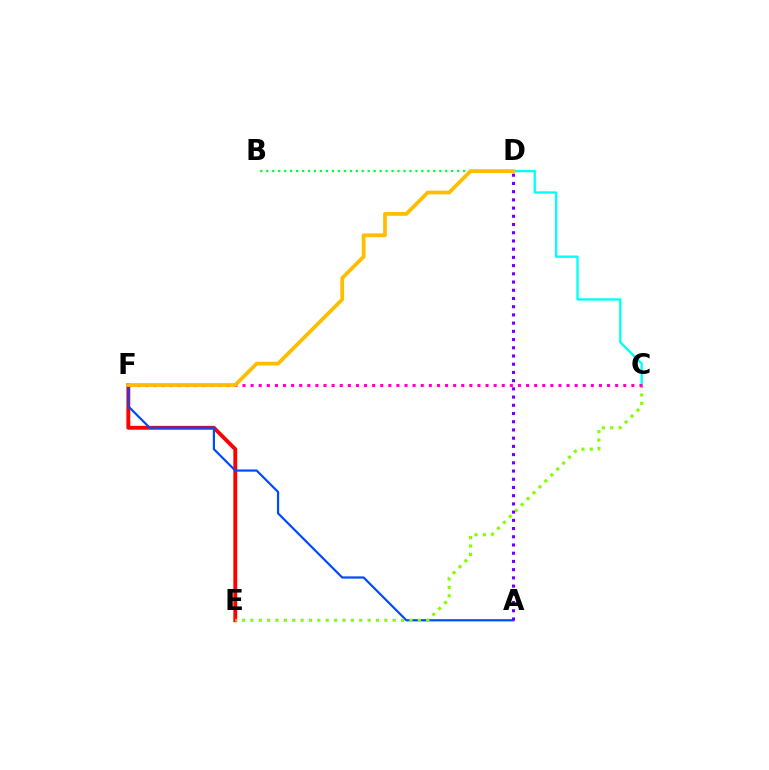{('E', 'F'): [{'color': '#ff0000', 'line_style': 'solid', 'thickness': 2.79}], ('C', 'D'): [{'color': '#00fff6', 'line_style': 'solid', 'thickness': 1.67}], ('A', 'F'): [{'color': '#004bff', 'line_style': 'solid', 'thickness': 1.59}], ('C', 'E'): [{'color': '#84ff00', 'line_style': 'dotted', 'thickness': 2.27}], ('C', 'F'): [{'color': '#ff00cf', 'line_style': 'dotted', 'thickness': 2.2}], ('B', 'D'): [{'color': '#00ff39', 'line_style': 'dotted', 'thickness': 1.62}], ('A', 'D'): [{'color': '#7200ff', 'line_style': 'dotted', 'thickness': 2.23}], ('D', 'F'): [{'color': '#ffbd00', 'line_style': 'solid', 'thickness': 2.71}]}